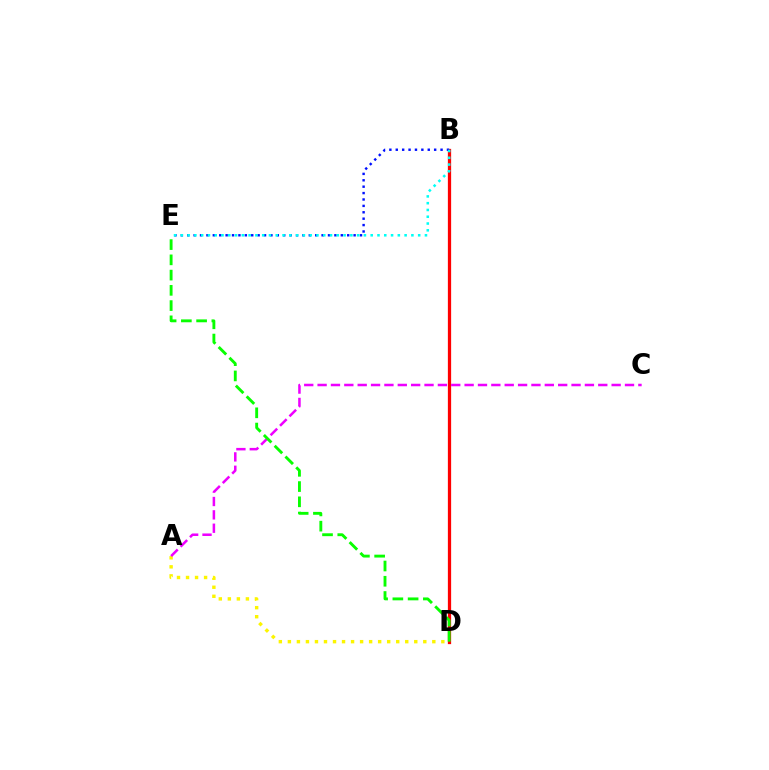{('B', 'D'): [{'color': '#ff0000', 'line_style': 'solid', 'thickness': 2.34}], ('A', 'D'): [{'color': '#fcf500', 'line_style': 'dotted', 'thickness': 2.45}], ('A', 'C'): [{'color': '#ee00ff', 'line_style': 'dashed', 'thickness': 1.82}], ('D', 'E'): [{'color': '#08ff00', 'line_style': 'dashed', 'thickness': 2.07}], ('B', 'E'): [{'color': '#0010ff', 'line_style': 'dotted', 'thickness': 1.74}, {'color': '#00fff6', 'line_style': 'dotted', 'thickness': 1.84}]}